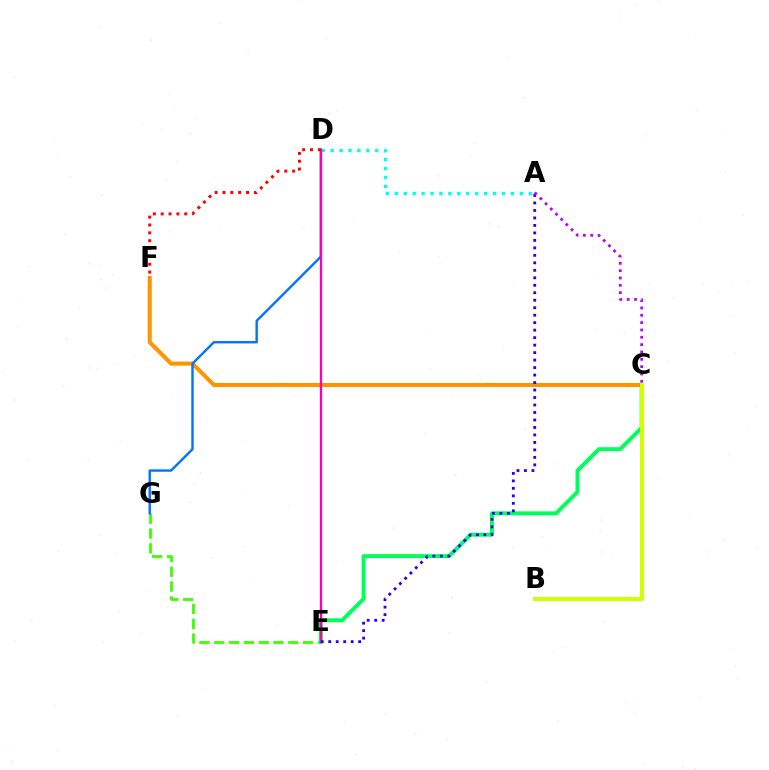{('C', 'F'): [{'color': '#ff9400', 'line_style': 'solid', 'thickness': 2.91}], ('E', 'G'): [{'color': '#3dff00', 'line_style': 'dashed', 'thickness': 2.01}], ('C', 'E'): [{'color': '#00ff5c', 'line_style': 'solid', 'thickness': 2.84}], ('A', 'D'): [{'color': '#00fff6', 'line_style': 'dotted', 'thickness': 2.43}], ('D', 'G'): [{'color': '#0074ff', 'line_style': 'solid', 'thickness': 1.73}], ('B', 'C'): [{'color': '#d1ff00', 'line_style': 'solid', 'thickness': 2.93}], ('D', 'E'): [{'color': '#ff00ac', 'line_style': 'solid', 'thickness': 1.67}], ('A', 'E'): [{'color': '#2500ff', 'line_style': 'dotted', 'thickness': 2.03}], ('D', 'F'): [{'color': '#ff0000', 'line_style': 'dotted', 'thickness': 2.13}], ('A', 'C'): [{'color': '#b900ff', 'line_style': 'dotted', 'thickness': 1.99}]}